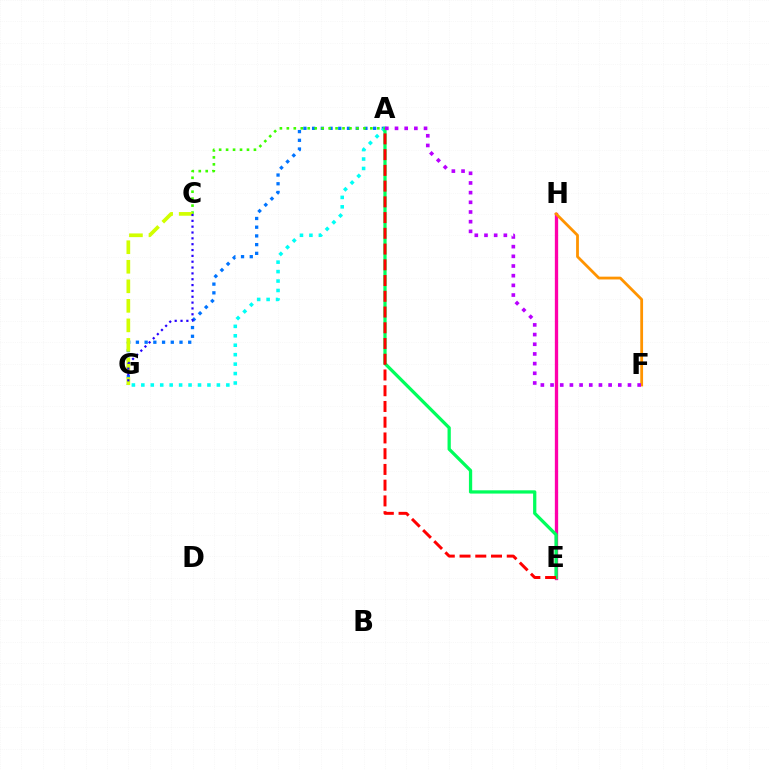{('A', 'G'): [{'color': '#0074ff', 'line_style': 'dotted', 'thickness': 2.37}, {'color': '#00fff6', 'line_style': 'dotted', 'thickness': 2.57}], ('A', 'C'): [{'color': '#3dff00', 'line_style': 'dotted', 'thickness': 1.89}], ('E', 'H'): [{'color': '#ff00ac', 'line_style': 'solid', 'thickness': 2.38}], ('F', 'H'): [{'color': '#ff9400', 'line_style': 'solid', 'thickness': 2.01}], ('A', 'E'): [{'color': '#00ff5c', 'line_style': 'solid', 'thickness': 2.35}, {'color': '#ff0000', 'line_style': 'dashed', 'thickness': 2.14}], ('C', 'G'): [{'color': '#d1ff00', 'line_style': 'dashed', 'thickness': 2.65}, {'color': '#2500ff', 'line_style': 'dotted', 'thickness': 1.59}], ('A', 'F'): [{'color': '#b900ff', 'line_style': 'dotted', 'thickness': 2.63}]}